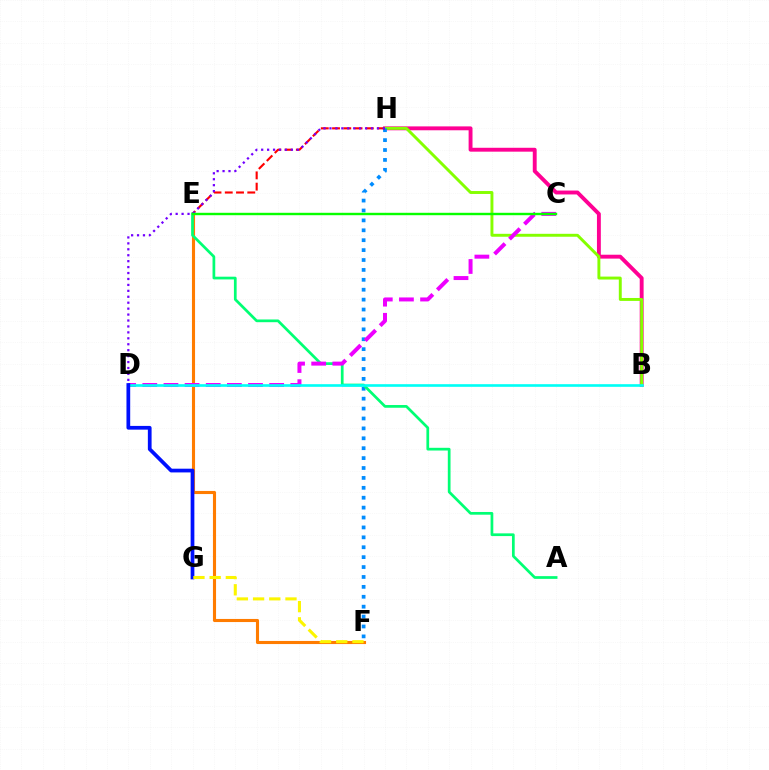{('B', 'H'): [{'color': '#ff0094', 'line_style': 'solid', 'thickness': 2.8}, {'color': '#84ff00', 'line_style': 'solid', 'thickness': 2.11}], ('E', 'F'): [{'color': '#ff7c00', 'line_style': 'solid', 'thickness': 2.23}], ('F', 'H'): [{'color': '#008cff', 'line_style': 'dotted', 'thickness': 2.69}], ('A', 'E'): [{'color': '#00ff74', 'line_style': 'solid', 'thickness': 1.96}], ('C', 'D'): [{'color': '#ee00ff', 'line_style': 'dashed', 'thickness': 2.87}], ('B', 'D'): [{'color': '#00fff6', 'line_style': 'solid', 'thickness': 1.9}], ('E', 'H'): [{'color': '#ff0000', 'line_style': 'dashed', 'thickness': 1.53}], ('D', 'H'): [{'color': '#7200ff', 'line_style': 'dotted', 'thickness': 1.61}], ('D', 'G'): [{'color': '#0010ff', 'line_style': 'solid', 'thickness': 2.69}], ('F', 'G'): [{'color': '#fcf500', 'line_style': 'dashed', 'thickness': 2.2}], ('C', 'E'): [{'color': '#08ff00', 'line_style': 'solid', 'thickness': 1.73}]}